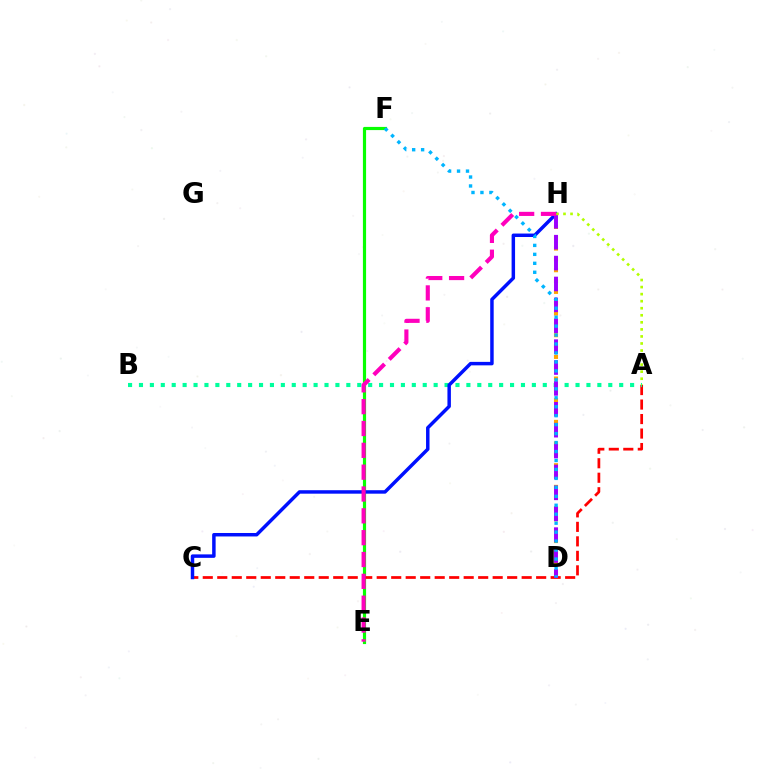{('E', 'F'): [{'color': '#08ff00', 'line_style': 'solid', 'thickness': 2.28}], ('A', 'C'): [{'color': '#ff0000', 'line_style': 'dashed', 'thickness': 1.97}], ('D', 'H'): [{'color': '#ffa500', 'line_style': 'dotted', 'thickness': 2.94}, {'color': '#9b00ff', 'line_style': 'dashed', 'thickness': 2.84}], ('A', 'B'): [{'color': '#00ff9d', 'line_style': 'dotted', 'thickness': 2.97}], ('C', 'H'): [{'color': '#0010ff', 'line_style': 'solid', 'thickness': 2.5}], ('A', 'H'): [{'color': '#b3ff00', 'line_style': 'dotted', 'thickness': 1.92}], ('D', 'F'): [{'color': '#00b5ff', 'line_style': 'dotted', 'thickness': 2.43}], ('E', 'H'): [{'color': '#ff00bd', 'line_style': 'dashed', 'thickness': 2.97}]}